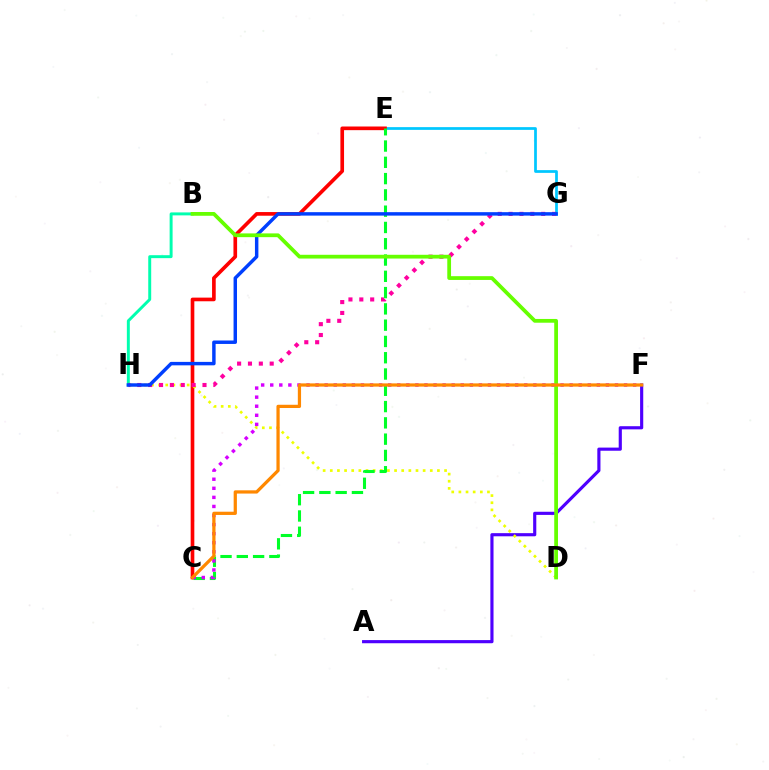{('B', 'H'): [{'color': '#00ffaf', 'line_style': 'solid', 'thickness': 2.13}], ('E', 'G'): [{'color': '#00c7ff', 'line_style': 'solid', 'thickness': 1.97}], ('C', 'E'): [{'color': '#ff0000', 'line_style': 'solid', 'thickness': 2.63}, {'color': '#00ff27', 'line_style': 'dashed', 'thickness': 2.21}], ('A', 'F'): [{'color': '#4f00ff', 'line_style': 'solid', 'thickness': 2.27}], ('D', 'H'): [{'color': '#eeff00', 'line_style': 'dotted', 'thickness': 1.94}], ('G', 'H'): [{'color': '#ff00a0', 'line_style': 'dotted', 'thickness': 2.95}, {'color': '#003fff', 'line_style': 'solid', 'thickness': 2.48}], ('C', 'F'): [{'color': '#d600ff', 'line_style': 'dotted', 'thickness': 2.47}, {'color': '#ff8800', 'line_style': 'solid', 'thickness': 2.33}], ('B', 'D'): [{'color': '#66ff00', 'line_style': 'solid', 'thickness': 2.71}]}